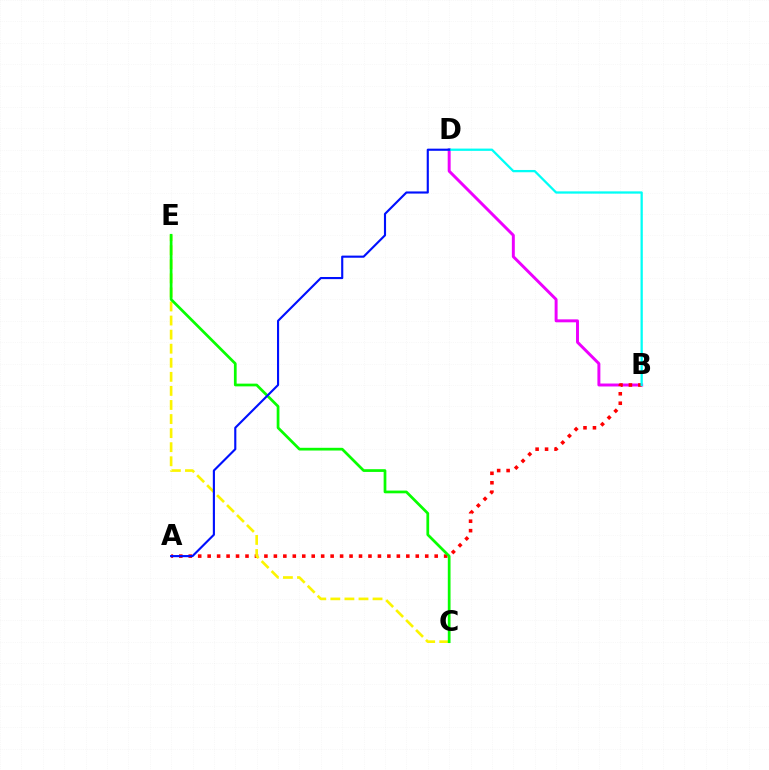{('B', 'D'): [{'color': '#ee00ff', 'line_style': 'solid', 'thickness': 2.13}, {'color': '#00fff6', 'line_style': 'solid', 'thickness': 1.64}], ('A', 'B'): [{'color': '#ff0000', 'line_style': 'dotted', 'thickness': 2.57}], ('C', 'E'): [{'color': '#fcf500', 'line_style': 'dashed', 'thickness': 1.91}, {'color': '#08ff00', 'line_style': 'solid', 'thickness': 1.97}], ('A', 'D'): [{'color': '#0010ff', 'line_style': 'solid', 'thickness': 1.53}]}